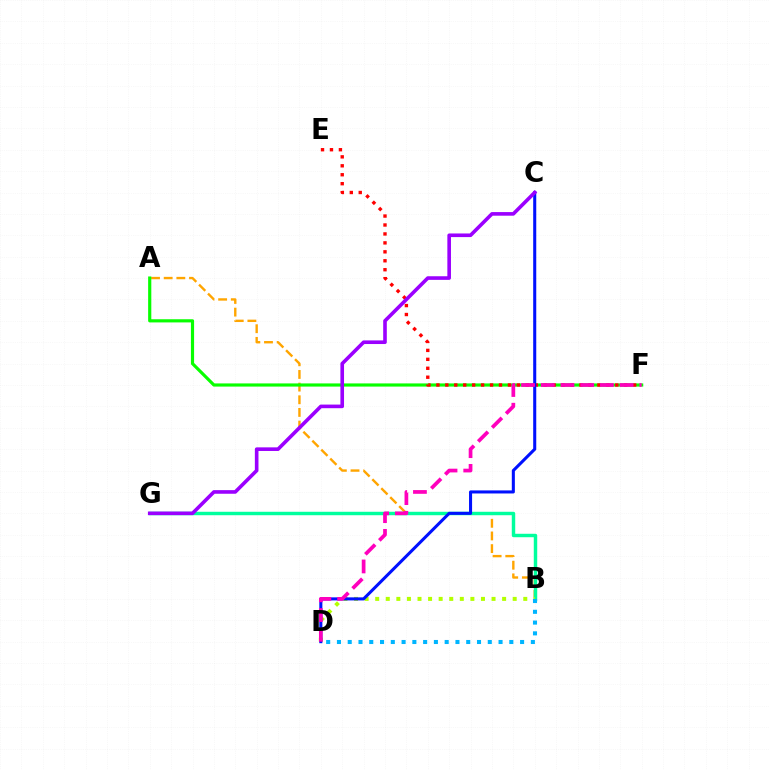{('A', 'B'): [{'color': '#ffa500', 'line_style': 'dashed', 'thickness': 1.72}], ('A', 'F'): [{'color': '#08ff00', 'line_style': 'solid', 'thickness': 2.28}], ('B', 'G'): [{'color': '#00ff9d', 'line_style': 'solid', 'thickness': 2.48}], ('B', 'D'): [{'color': '#b3ff00', 'line_style': 'dotted', 'thickness': 2.87}, {'color': '#00b5ff', 'line_style': 'dotted', 'thickness': 2.93}], ('E', 'F'): [{'color': '#ff0000', 'line_style': 'dotted', 'thickness': 2.43}], ('C', 'D'): [{'color': '#0010ff', 'line_style': 'solid', 'thickness': 2.2}], ('C', 'G'): [{'color': '#9b00ff', 'line_style': 'solid', 'thickness': 2.61}], ('D', 'F'): [{'color': '#ff00bd', 'line_style': 'dashed', 'thickness': 2.68}]}